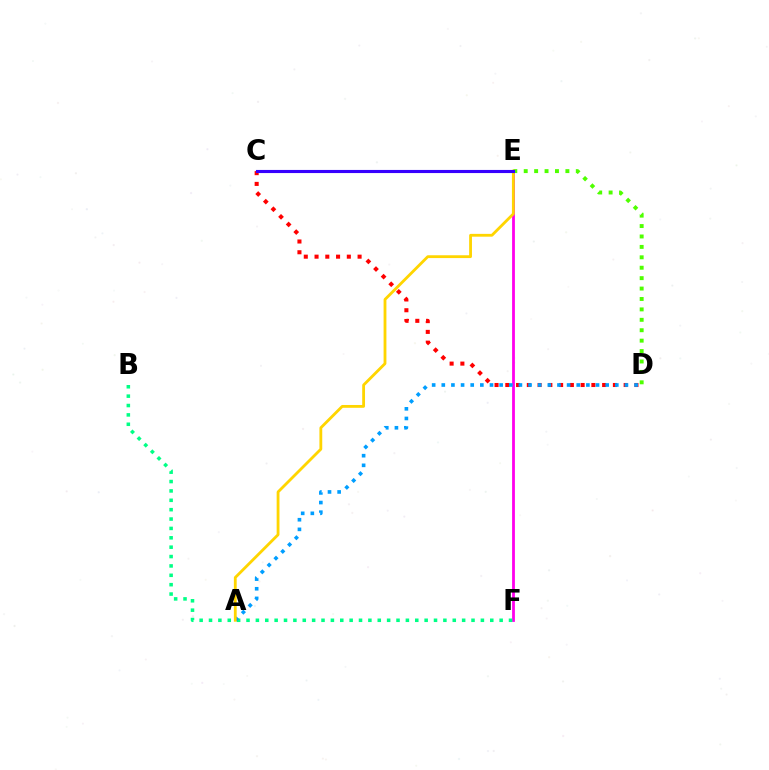{('C', 'D'): [{'color': '#ff0000', 'line_style': 'dotted', 'thickness': 2.92}], ('D', 'E'): [{'color': '#4fff00', 'line_style': 'dotted', 'thickness': 2.83}], ('E', 'F'): [{'color': '#ff00ed', 'line_style': 'solid', 'thickness': 2.01}], ('B', 'F'): [{'color': '#00ff86', 'line_style': 'dotted', 'thickness': 2.55}], ('A', 'D'): [{'color': '#009eff', 'line_style': 'dotted', 'thickness': 2.62}], ('A', 'E'): [{'color': '#ffd500', 'line_style': 'solid', 'thickness': 2.03}], ('C', 'E'): [{'color': '#3700ff', 'line_style': 'solid', 'thickness': 2.24}]}